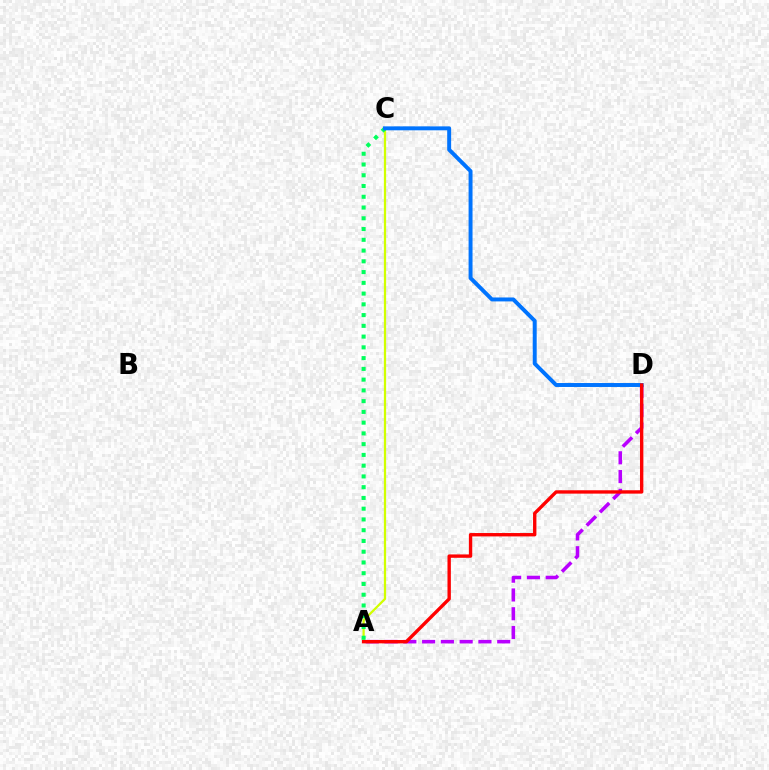{('A', 'D'): [{'color': '#b900ff', 'line_style': 'dashed', 'thickness': 2.55}, {'color': '#ff0000', 'line_style': 'solid', 'thickness': 2.42}], ('A', 'C'): [{'color': '#d1ff00', 'line_style': 'solid', 'thickness': 1.62}, {'color': '#00ff5c', 'line_style': 'dotted', 'thickness': 2.92}], ('C', 'D'): [{'color': '#0074ff', 'line_style': 'solid', 'thickness': 2.84}]}